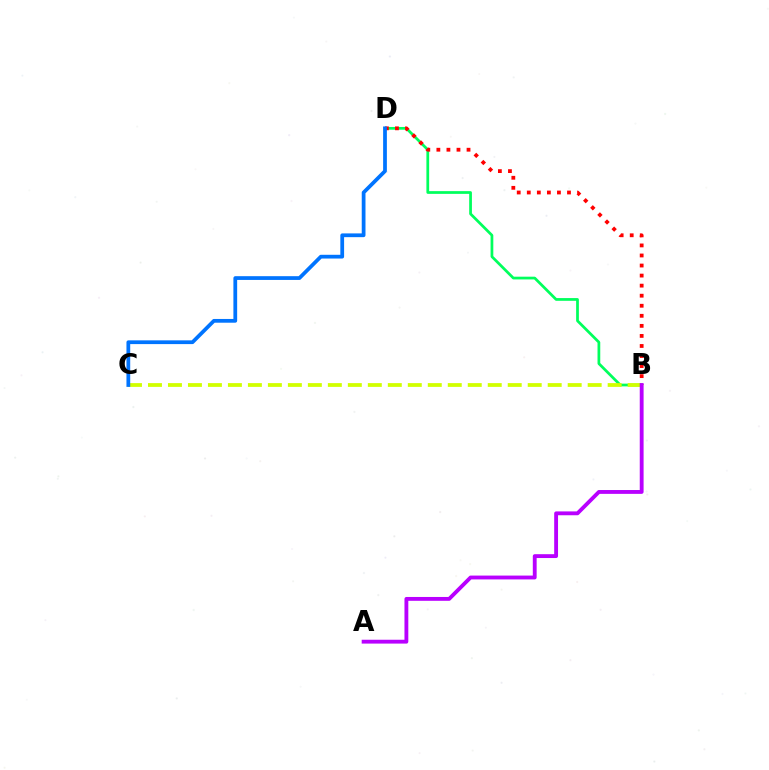{('B', 'D'): [{'color': '#00ff5c', 'line_style': 'solid', 'thickness': 1.97}, {'color': '#ff0000', 'line_style': 'dotted', 'thickness': 2.73}], ('B', 'C'): [{'color': '#d1ff00', 'line_style': 'dashed', 'thickness': 2.72}], ('A', 'B'): [{'color': '#b900ff', 'line_style': 'solid', 'thickness': 2.77}], ('C', 'D'): [{'color': '#0074ff', 'line_style': 'solid', 'thickness': 2.7}]}